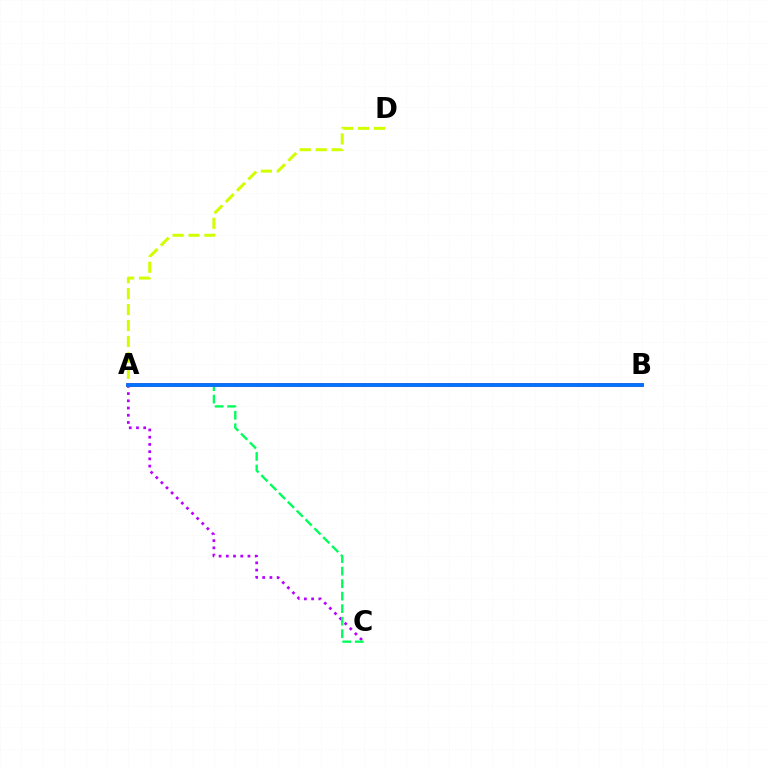{('A', 'D'): [{'color': '#d1ff00', 'line_style': 'dashed', 'thickness': 2.16}], ('A', 'C'): [{'color': '#b900ff', 'line_style': 'dotted', 'thickness': 1.96}, {'color': '#00ff5c', 'line_style': 'dashed', 'thickness': 1.7}], ('A', 'B'): [{'color': '#ff0000', 'line_style': 'solid', 'thickness': 2.56}, {'color': '#0074ff', 'line_style': 'solid', 'thickness': 2.72}]}